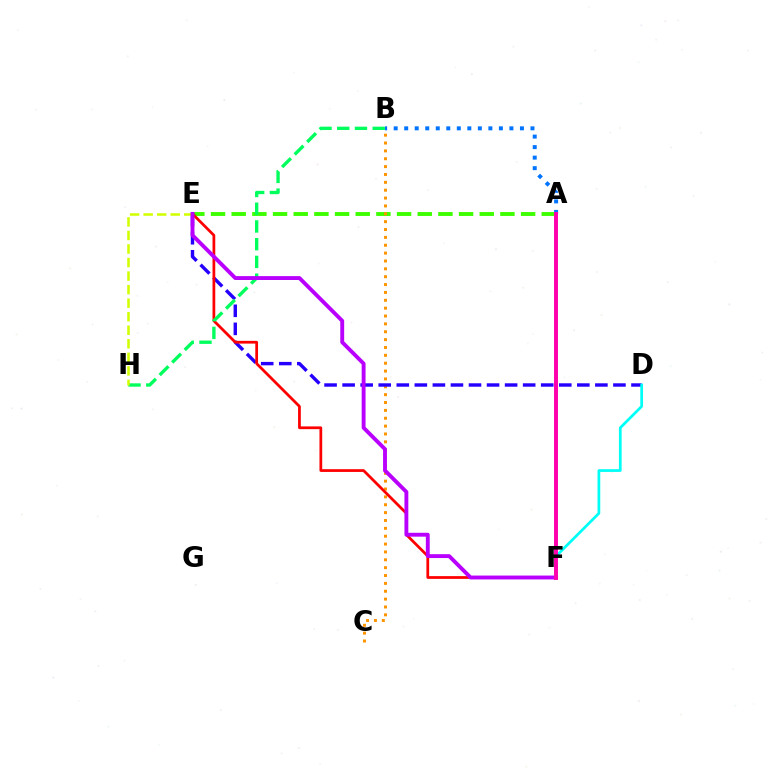{('A', 'E'): [{'color': '#3dff00', 'line_style': 'dashed', 'thickness': 2.81}], ('B', 'C'): [{'color': '#ff9400', 'line_style': 'dotted', 'thickness': 2.14}], ('D', 'E'): [{'color': '#2500ff', 'line_style': 'dashed', 'thickness': 2.45}], ('E', 'F'): [{'color': '#ff0000', 'line_style': 'solid', 'thickness': 1.98}, {'color': '#b900ff', 'line_style': 'solid', 'thickness': 2.79}], ('B', 'H'): [{'color': '#00ff5c', 'line_style': 'dashed', 'thickness': 2.41}], ('A', 'B'): [{'color': '#0074ff', 'line_style': 'dotted', 'thickness': 2.86}], ('E', 'H'): [{'color': '#d1ff00', 'line_style': 'dashed', 'thickness': 1.84}], ('D', 'F'): [{'color': '#00fff6', 'line_style': 'solid', 'thickness': 1.97}], ('A', 'F'): [{'color': '#ff00ac', 'line_style': 'solid', 'thickness': 2.84}]}